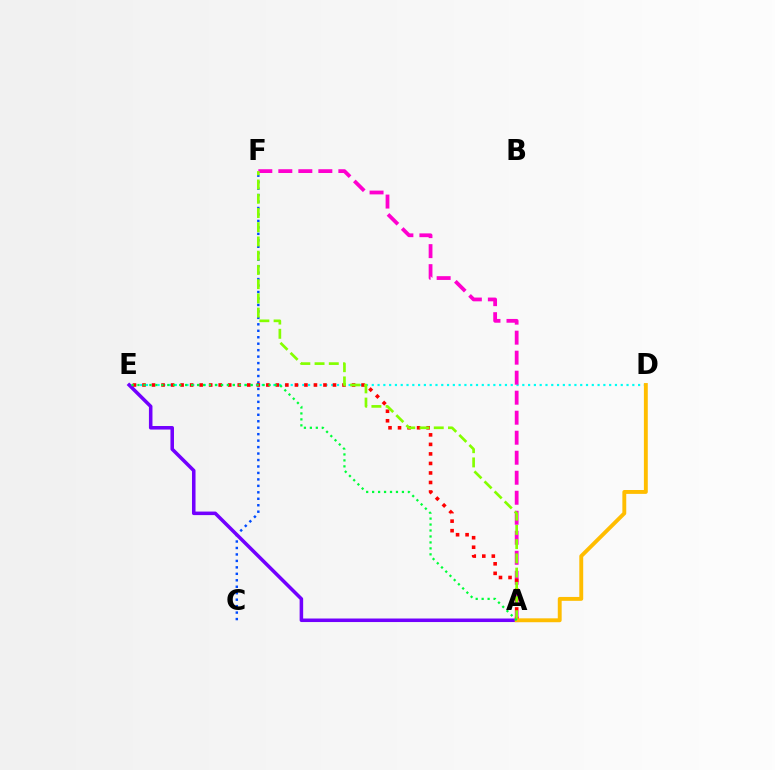{('D', 'E'): [{'color': '#00fff6', 'line_style': 'dotted', 'thickness': 1.57}], ('C', 'F'): [{'color': '#004bff', 'line_style': 'dotted', 'thickness': 1.76}], ('A', 'F'): [{'color': '#ff00cf', 'line_style': 'dashed', 'thickness': 2.72}, {'color': '#84ff00', 'line_style': 'dashed', 'thickness': 1.93}], ('A', 'E'): [{'color': '#ff0000', 'line_style': 'dotted', 'thickness': 2.59}, {'color': '#7200ff', 'line_style': 'solid', 'thickness': 2.55}, {'color': '#00ff39', 'line_style': 'dotted', 'thickness': 1.62}], ('A', 'D'): [{'color': '#ffbd00', 'line_style': 'solid', 'thickness': 2.8}]}